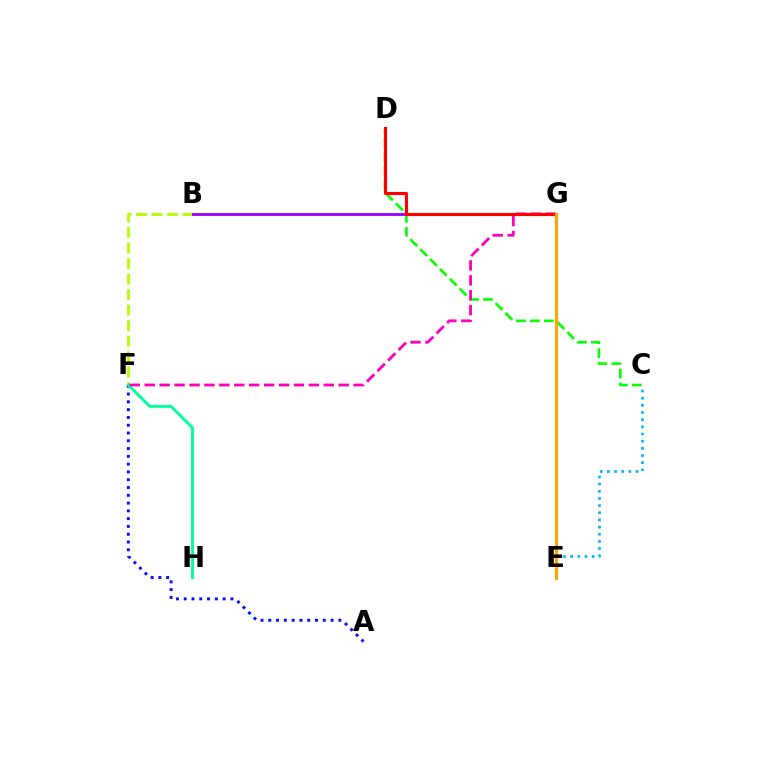{('C', 'D'): [{'color': '#08ff00', 'line_style': 'dashed', 'thickness': 1.9}], ('B', 'F'): [{'color': '#b3ff00', 'line_style': 'dashed', 'thickness': 2.11}], ('A', 'F'): [{'color': '#0010ff', 'line_style': 'dotted', 'thickness': 2.12}], ('F', 'H'): [{'color': '#00ff9d', 'line_style': 'solid', 'thickness': 2.09}], ('C', 'E'): [{'color': '#00b5ff', 'line_style': 'dotted', 'thickness': 1.95}], ('B', 'G'): [{'color': '#9b00ff', 'line_style': 'solid', 'thickness': 2.03}], ('F', 'G'): [{'color': '#ff00bd', 'line_style': 'dashed', 'thickness': 2.03}], ('D', 'G'): [{'color': '#ff0000', 'line_style': 'solid', 'thickness': 2.25}], ('E', 'G'): [{'color': '#ffa500', 'line_style': 'solid', 'thickness': 2.22}]}